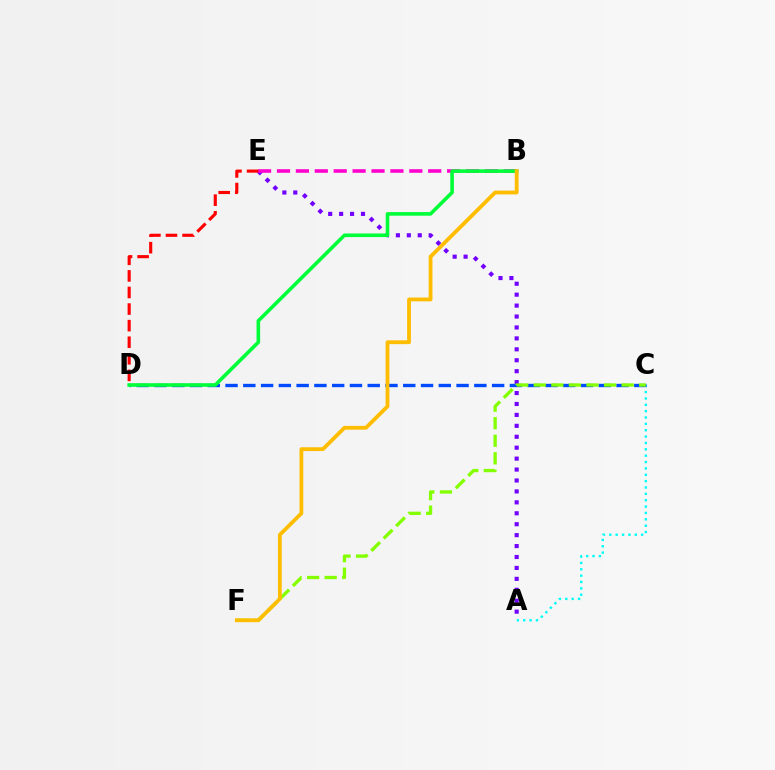{('A', 'E'): [{'color': '#7200ff', 'line_style': 'dotted', 'thickness': 2.97}], ('A', 'C'): [{'color': '#00fff6', 'line_style': 'dotted', 'thickness': 1.73}], ('B', 'E'): [{'color': '#ff00cf', 'line_style': 'dashed', 'thickness': 2.57}], ('C', 'D'): [{'color': '#004bff', 'line_style': 'dashed', 'thickness': 2.41}], ('C', 'F'): [{'color': '#84ff00', 'line_style': 'dashed', 'thickness': 2.39}], ('D', 'E'): [{'color': '#ff0000', 'line_style': 'dashed', 'thickness': 2.25}], ('B', 'D'): [{'color': '#00ff39', 'line_style': 'solid', 'thickness': 2.6}], ('B', 'F'): [{'color': '#ffbd00', 'line_style': 'solid', 'thickness': 2.74}]}